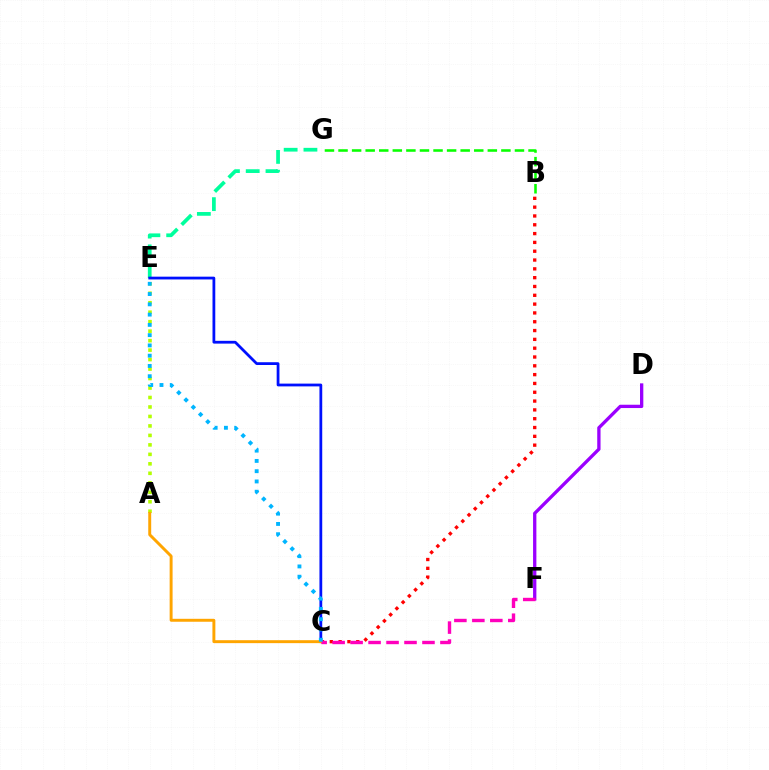{('A', 'E'): [{'color': '#b3ff00', 'line_style': 'dotted', 'thickness': 2.57}], ('D', 'F'): [{'color': '#9b00ff', 'line_style': 'solid', 'thickness': 2.38}], ('B', 'G'): [{'color': '#08ff00', 'line_style': 'dashed', 'thickness': 1.84}], ('B', 'C'): [{'color': '#ff0000', 'line_style': 'dotted', 'thickness': 2.39}], ('E', 'G'): [{'color': '#00ff9d', 'line_style': 'dashed', 'thickness': 2.69}], ('C', 'E'): [{'color': '#0010ff', 'line_style': 'solid', 'thickness': 2.0}, {'color': '#00b5ff', 'line_style': 'dotted', 'thickness': 2.79}], ('A', 'C'): [{'color': '#ffa500', 'line_style': 'solid', 'thickness': 2.11}], ('C', 'F'): [{'color': '#ff00bd', 'line_style': 'dashed', 'thickness': 2.44}]}